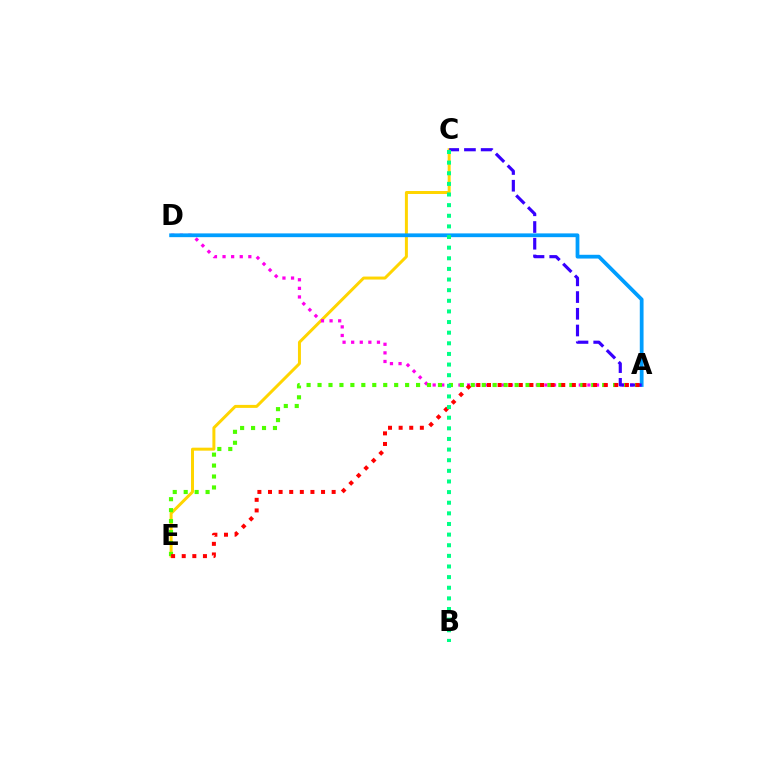{('C', 'E'): [{'color': '#ffd500', 'line_style': 'solid', 'thickness': 2.15}], ('A', 'D'): [{'color': '#ff00ed', 'line_style': 'dotted', 'thickness': 2.34}, {'color': '#009eff', 'line_style': 'solid', 'thickness': 2.71}], ('A', 'C'): [{'color': '#3700ff', 'line_style': 'dashed', 'thickness': 2.27}], ('A', 'E'): [{'color': '#4fff00', 'line_style': 'dotted', 'thickness': 2.97}, {'color': '#ff0000', 'line_style': 'dotted', 'thickness': 2.88}], ('B', 'C'): [{'color': '#00ff86', 'line_style': 'dotted', 'thickness': 2.89}]}